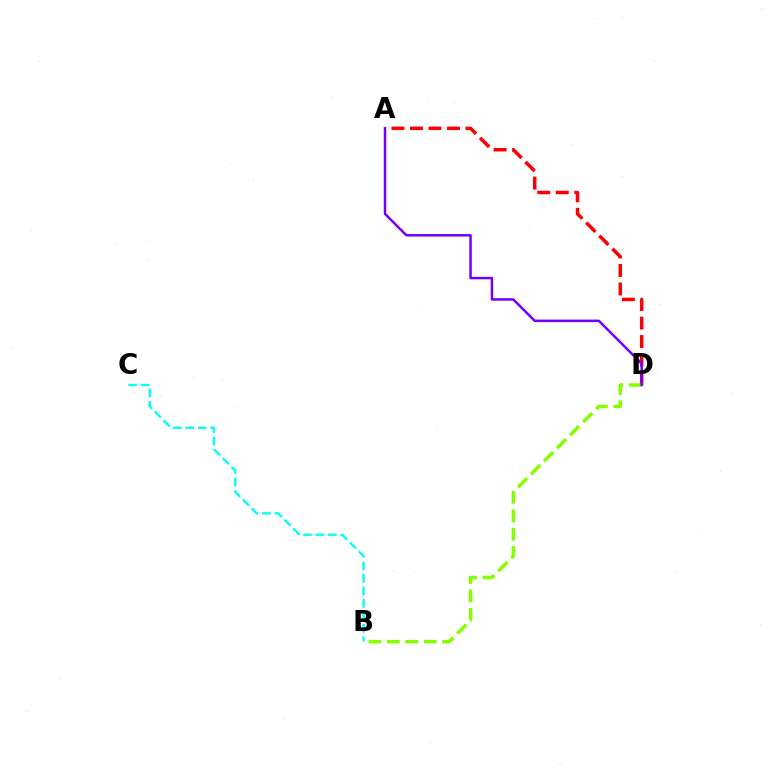{('A', 'D'): [{'color': '#ff0000', 'line_style': 'dashed', 'thickness': 2.51}, {'color': '#7200ff', 'line_style': 'solid', 'thickness': 1.8}], ('B', 'C'): [{'color': '#00fff6', 'line_style': 'dashed', 'thickness': 1.69}], ('B', 'D'): [{'color': '#84ff00', 'line_style': 'dashed', 'thickness': 2.5}]}